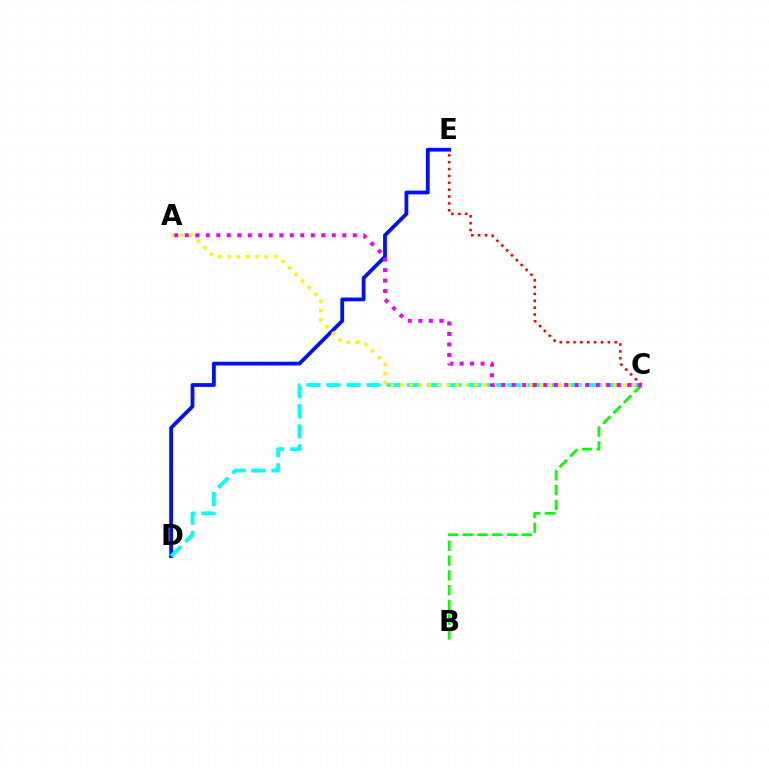{('B', 'C'): [{'color': '#08ff00', 'line_style': 'dashed', 'thickness': 2.01}], ('D', 'E'): [{'color': '#0010ff', 'line_style': 'solid', 'thickness': 2.73}], ('C', 'D'): [{'color': '#00fff6', 'line_style': 'dashed', 'thickness': 2.73}], ('A', 'C'): [{'color': '#fcf500', 'line_style': 'dotted', 'thickness': 2.52}, {'color': '#ee00ff', 'line_style': 'dotted', 'thickness': 2.85}], ('C', 'E'): [{'color': '#ff0000', 'line_style': 'dotted', 'thickness': 1.87}]}